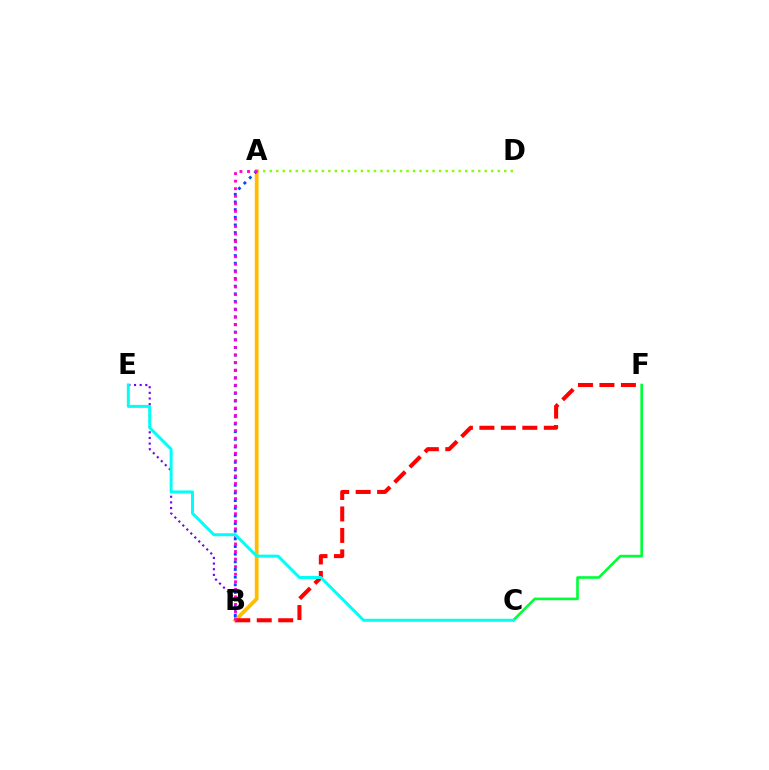{('B', 'E'): [{'color': '#7200ff', 'line_style': 'dotted', 'thickness': 1.53}], ('A', 'D'): [{'color': '#84ff00', 'line_style': 'dotted', 'thickness': 1.77}], ('A', 'B'): [{'color': '#ffbd00', 'line_style': 'solid', 'thickness': 2.73}, {'color': '#004bff', 'line_style': 'dotted', 'thickness': 2.08}, {'color': '#ff00cf', 'line_style': 'dotted', 'thickness': 2.05}], ('C', 'F'): [{'color': '#00ff39', 'line_style': 'solid', 'thickness': 1.9}], ('B', 'F'): [{'color': '#ff0000', 'line_style': 'dashed', 'thickness': 2.92}], ('C', 'E'): [{'color': '#00fff6', 'line_style': 'solid', 'thickness': 2.16}]}